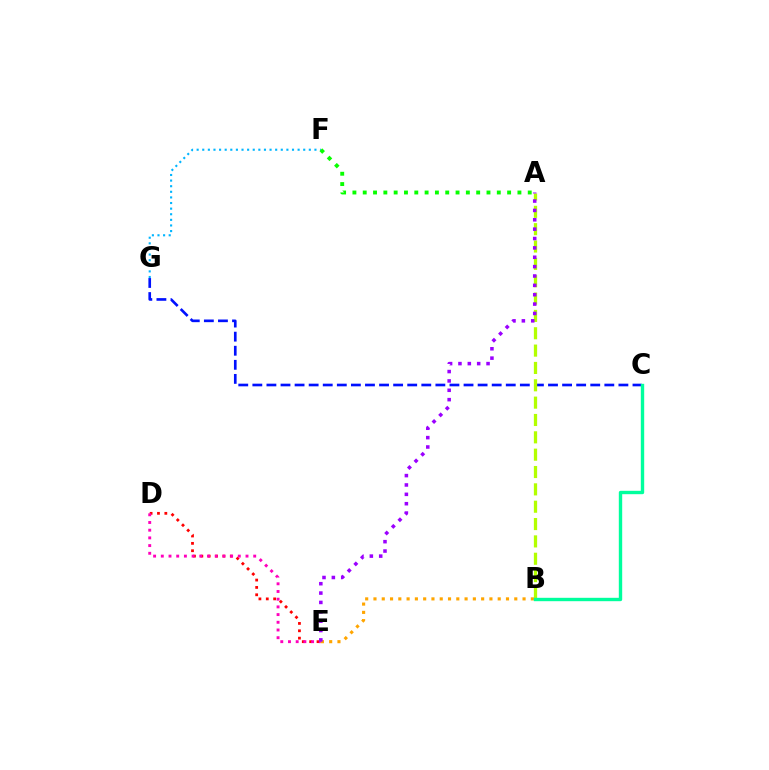{('D', 'E'): [{'color': '#ff0000', 'line_style': 'dotted', 'thickness': 2.0}, {'color': '#ff00bd', 'line_style': 'dotted', 'thickness': 2.09}], ('C', 'G'): [{'color': '#0010ff', 'line_style': 'dashed', 'thickness': 1.91}], ('A', 'B'): [{'color': '#b3ff00', 'line_style': 'dashed', 'thickness': 2.36}], ('B', 'E'): [{'color': '#ffa500', 'line_style': 'dotted', 'thickness': 2.25}], ('B', 'C'): [{'color': '#00ff9d', 'line_style': 'solid', 'thickness': 2.44}], ('F', 'G'): [{'color': '#00b5ff', 'line_style': 'dotted', 'thickness': 1.52}], ('A', 'E'): [{'color': '#9b00ff', 'line_style': 'dotted', 'thickness': 2.54}], ('A', 'F'): [{'color': '#08ff00', 'line_style': 'dotted', 'thickness': 2.8}]}